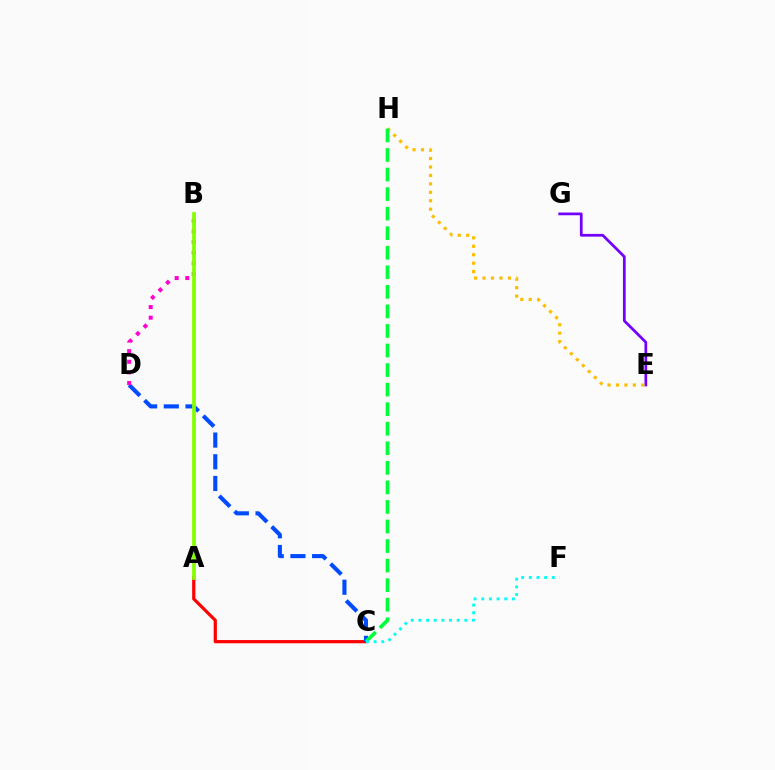{('E', 'G'): [{'color': '#7200ff', 'line_style': 'solid', 'thickness': 1.96}], ('A', 'C'): [{'color': '#ff0000', 'line_style': 'solid', 'thickness': 2.31}], ('C', 'D'): [{'color': '#004bff', 'line_style': 'dashed', 'thickness': 2.95}], ('E', 'H'): [{'color': '#ffbd00', 'line_style': 'dotted', 'thickness': 2.29}], ('C', 'H'): [{'color': '#00ff39', 'line_style': 'dashed', 'thickness': 2.66}], ('C', 'F'): [{'color': '#00fff6', 'line_style': 'dotted', 'thickness': 2.08}], ('B', 'D'): [{'color': '#ff00cf', 'line_style': 'dotted', 'thickness': 2.88}], ('A', 'B'): [{'color': '#84ff00', 'line_style': 'solid', 'thickness': 2.68}]}